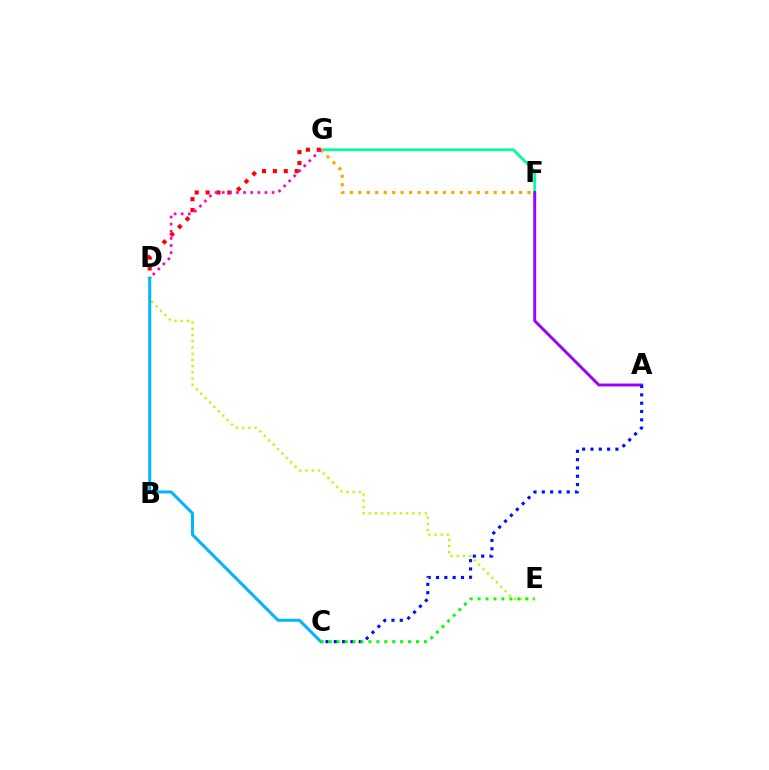{('D', 'E'): [{'color': '#b3ff00', 'line_style': 'dotted', 'thickness': 1.69}], ('F', 'G'): [{'color': '#00ff9d', 'line_style': 'solid', 'thickness': 2.02}, {'color': '#ffa500', 'line_style': 'dotted', 'thickness': 2.3}], ('D', 'G'): [{'color': '#ff0000', 'line_style': 'dotted', 'thickness': 2.96}, {'color': '#ff00bd', 'line_style': 'dotted', 'thickness': 1.94}], ('C', 'D'): [{'color': '#00b5ff', 'line_style': 'solid', 'thickness': 2.15}], ('A', 'F'): [{'color': '#9b00ff', 'line_style': 'solid', 'thickness': 2.09}], ('A', 'C'): [{'color': '#0010ff', 'line_style': 'dotted', 'thickness': 2.26}], ('C', 'E'): [{'color': '#08ff00', 'line_style': 'dotted', 'thickness': 2.16}]}